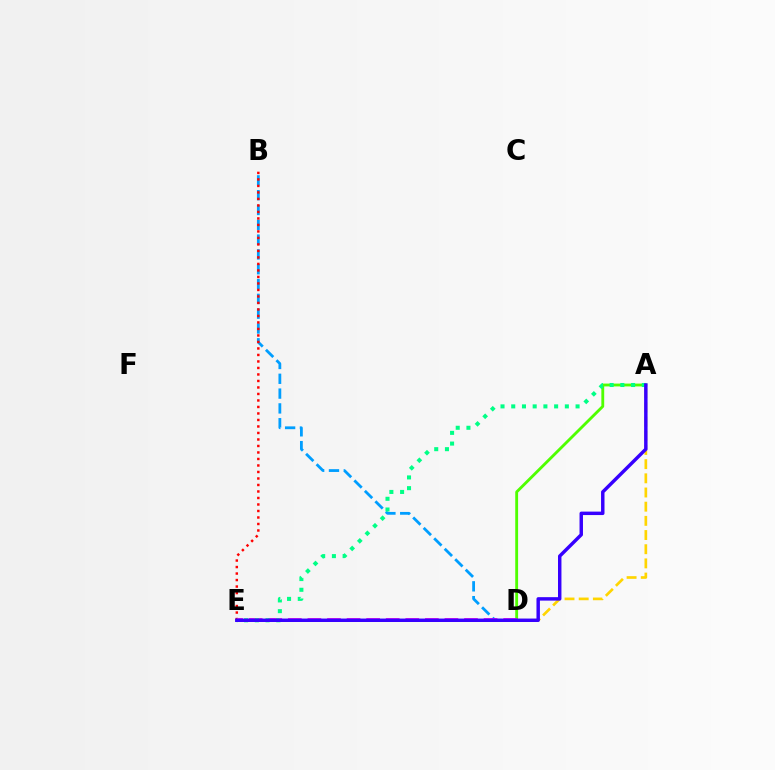{('A', 'D'): [{'color': '#4fff00', 'line_style': 'solid', 'thickness': 2.05}, {'color': '#ffd500', 'line_style': 'dashed', 'thickness': 1.93}], ('B', 'D'): [{'color': '#009eff', 'line_style': 'dashed', 'thickness': 2.01}], ('B', 'E'): [{'color': '#ff0000', 'line_style': 'dotted', 'thickness': 1.77}], ('D', 'E'): [{'color': '#ff00ed', 'line_style': 'dashed', 'thickness': 2.66}], ('A', 'E'): [{'color': '#00ff86', 'line_style': 'dotted', 'thickness': 2.91}, {'color': '#3700ff', 'line_style': 'solid', 'thickness': 2.48}]}